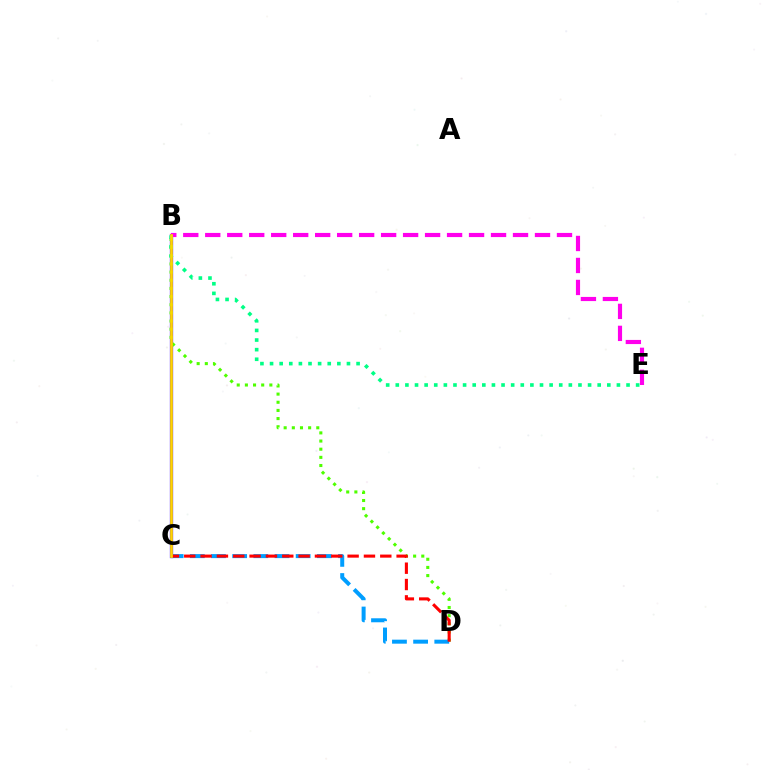{('B', 'C'): [{'color': '#3700ff', 'line_style': 'solid', 'thickness': 2.35}, {'color': '#ffd500', 'line_style': 'solid', 'thickness': 1.97}], ('B', 'E'): [{'color': '#ff00ed', 'line_style': 'dashed', 'thickness': 2.99}, {'color': '#00ff86', 'line_style': 'dotted', 'thickness': 2.61}], ('B', 'D'): [{'color': '#4fff00', 'line_style': 'dotted', 'thickness': 2.22}], ('C', 'D'): [{'color': '#009eff', 'line_style': 'dashed', 'thickness': 2.88}, {'color': '#ff0000', 'line_style': 'dashed', 'thickness': 2.22}]}